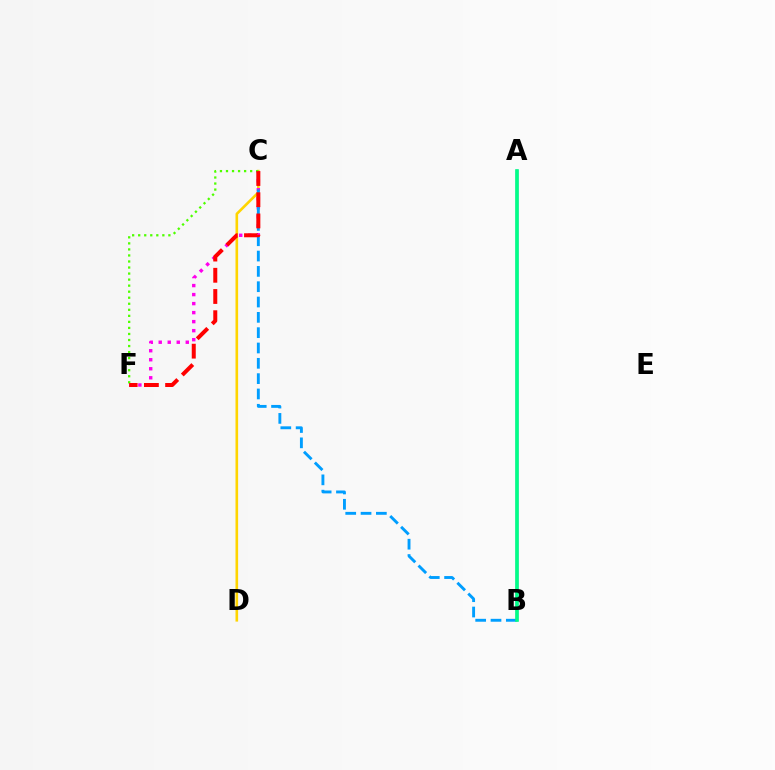{('C', 'D'): [{'color': '#ffd500', 'line_style': 'solid', 'thickness': 1.89}], ('C', 'F'): [{'color': '#ff00ed', 'line_style': 'dotted', 'thickness': 2.45}, {'color': '#4fff00', 'line_style': 'dotted', 'thickness': 1.64}, {'color': '#ff0000', 'line_style': 'dashed', 'thickness': 2.88}], ('B', 'C'): [{'color': '#009eff', 'line_style': 'dashed', 'thickness': 2.08}], ('A', 'B'): [{'color': '#3700ff', 'line_style': 'solid', 'thickness': 1.72}, {'color': '#00ff86', 'line_style': 'solid', 'thickness': 2.6}]}